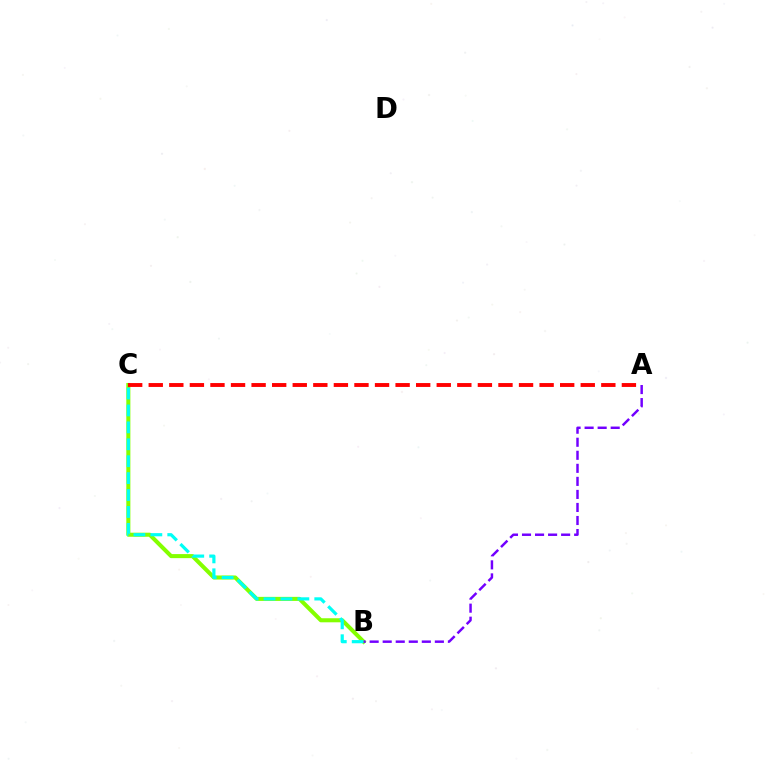{('B', 'C'): [{'color': '#84ff00', 'line_style': 'solid', 'thickness': 2.92}, {'color': '#00fff6', 'line_style': 'dashed', 'thickness': 2.3}], ('A', 'B'): [{'color': '#7200ff', 'line_style': 'dashed', 'thickness': 1.77}], ('A', 'C'): [{'color': '#ff0000', 'line_style': 'dashed', 'thickness': 2.79}]}